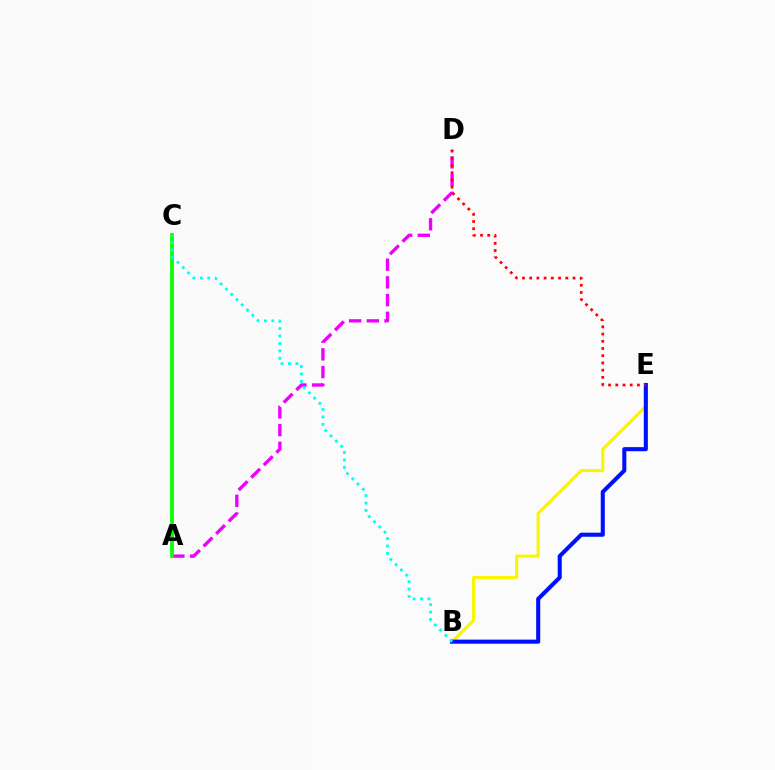{('A', 'D'): [{'color': '#ee00ff', 'line_style': 'dashed', 'thickness': 2.41}], ('B', 'E'): [{'color': '#fcf500', 'line_style': 'solid', 'thickness': 2.27}, {'color': '#0010ff', 'line_style': 'solid', 'thickness': 2.93}], ('A', 'C'): [{'color': '#08ff00', 'line_style': 'solid', 'thickness': 2.7}], ('D', 'E'): [{'color': '#ff0000', 'line_style': 'dotted', 'thickness': 1.96}], ('B', 'C'): [{'color': '#00fff6', 'line_style': 'dotted', 'thickness': 2.02}]}